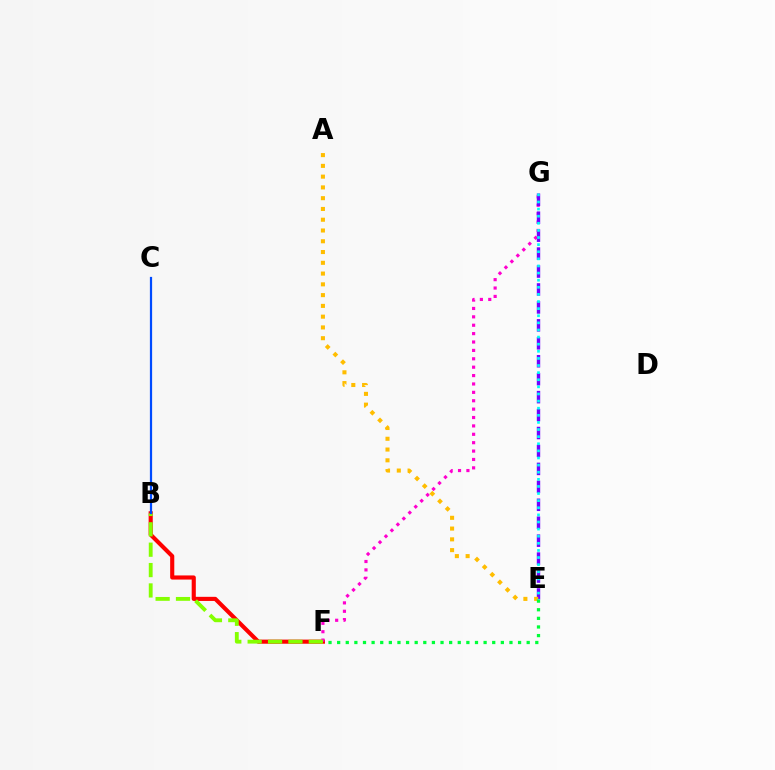{('B', 'F'): [{'color': '#ff0000', 'line_style': 'solid', 'thickness': 2.97}, {'color': '#84ff00', 'line_style': 'dashed', 'thickness': 2.77}], ('F', 'G'): [{'color': '#ff00cf', 'line_style': 'dotted', 'thickness': 2.28}], ('E', 'G'): [{'color': '#7200ff', 'line_style': 'dashed', 'thickness': 2.44}, {'color': '#00fff6', 'line_style': 'dotted', 'thickness': 1.93}], ('A', 'E'): [{'color': '#ffbd00', 'line_style': 'dotted', 'thickness': 2.93}], ('E', 'F'): [{'color': '#00ff39', 'line_style': 'dotted', 'thickness': 2.34}], ('B', 'C'): [{'color': '#004bff', 'line_style': 'solid', 'thickness': 1.6}]}